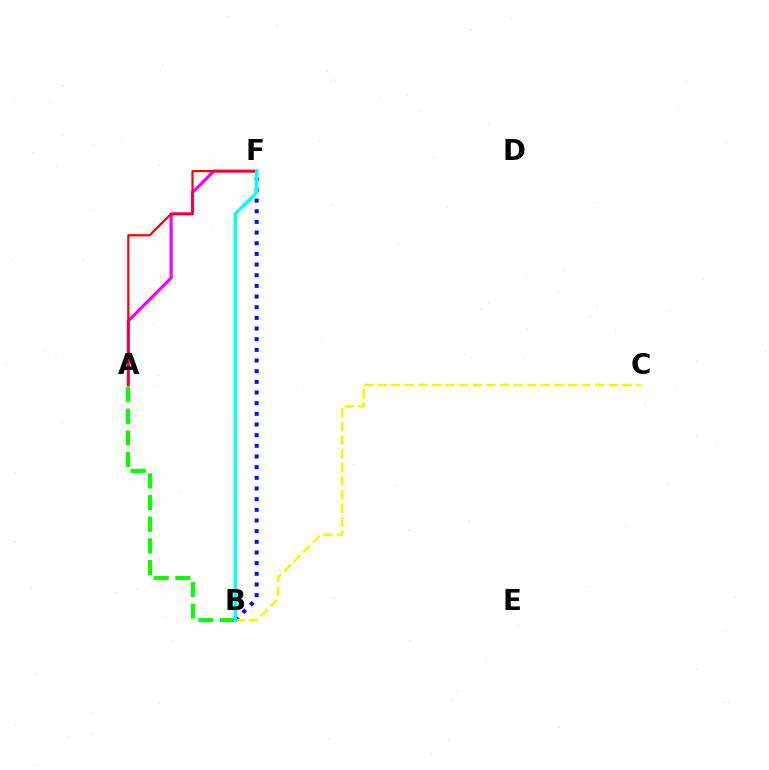{('A', 'F'): [{'color': '#ee00ff', 'line_style': 'solid', 'thickness': 2.24}, {'color': '#ff0000', 'line_style': 'solid', 'thickness': 1.59}], ('B', 'F'): [{'color': '#0010ff', 'line_style': 'dotted', 'thickness': 2.9}, {'color': '#00fff6', 'line_style': 'solid', 'thickness': 2.39}], ('A', 'B'): [{'color': '#08ff00', 'line_style': 'dashed', 'thickness': 2.94}], ('B', 'C'): [{'color': '#fcf500', 'line_style': 'dashed', 'thickness': 1.85}]}